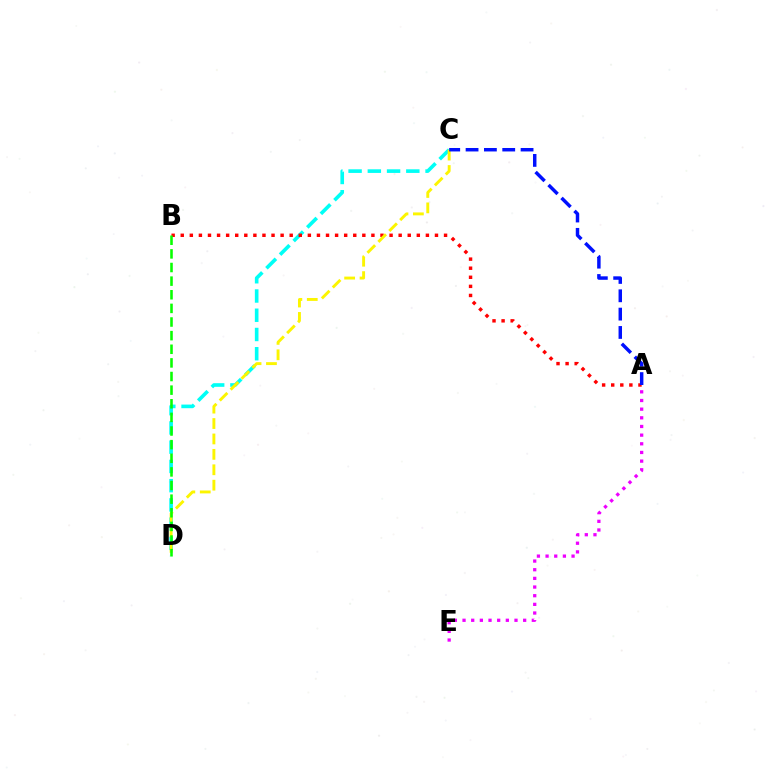{('C', 'D'): [{'color': '#00fff6', 'line_style': 'dashed', 'thickness': 2.61}, {'color': '#fcf500', 'line_style': 'dashed', 'thickness': 2.09}], ('A', 'B'): [{'color': '#ff0000', 'line_style': 'dotted', 'thickness': 2.47}], ('A', 'E'): [{'color': '#ee00ff', 'line_style': 'dotted', 'thickness': 2.35}], ('A', 'C'): [{'color': '#0010ff', 'line_style': 'dashed', 'thickness': 2.49}], ('B', 'D'): [{'color': '#08ff00', 'line_style': 'dashed', 'thickness': 1.85}]}